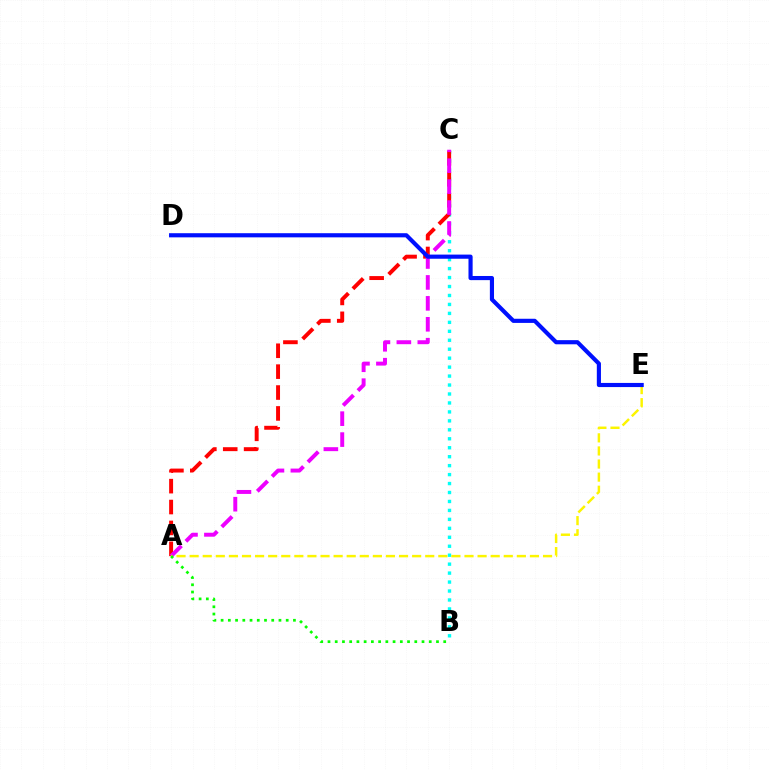{('B', 'C'): [{'color': '#00fff6', 'line_style': 'dotted', 'thickness': 2.43}], ('A', 'C'): [{'color': '#ff0000', 'line_style': 'dashed', 'thickness': 2.84}, {'color': '#ee00ff', 'line_style': 'dashed', 'thickness': 2.84}], ('A', 'E'): [{'color': '#fcf500', 'line_style': 'dashed', 'thickness': 1.78}], ('A', 'B'): [{'color': '#08ff00', 'line_style': 'dotted', 'thickness': 1.97}], ('D', 'E'): [{'color': '#0010ff', 'line_style': 'solid', 'thickness': 2.98}]}